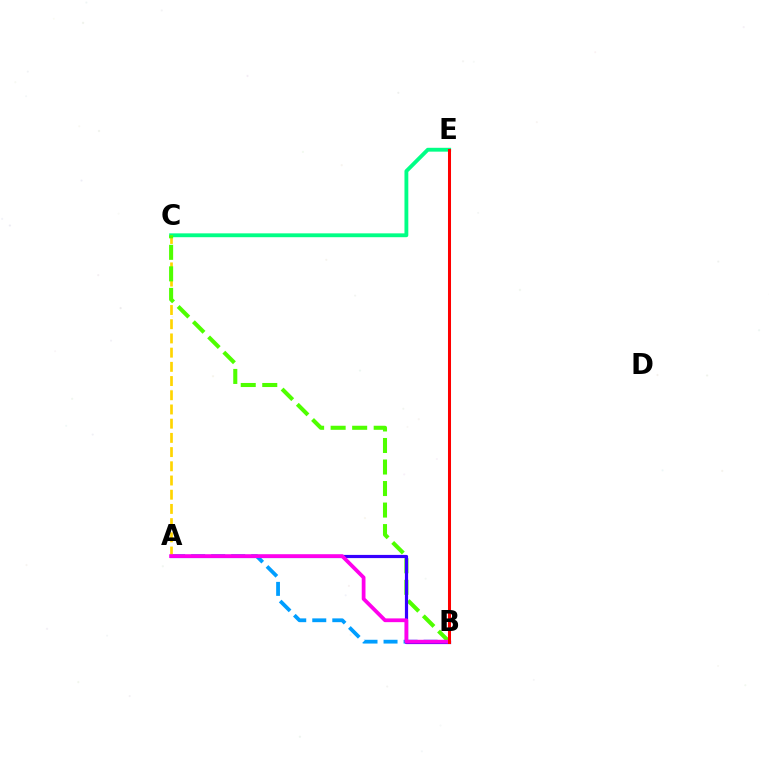{('C', 'E'): [{'color': '#00ff86', 'line_style': 'solid', 'thickness': 2.77}], ('A', 'B'): [{'color': '#009eff', 'line_style': 'dashed', 'thickness': 2.72}, {'color': '#3700ff', 'line_style': 'solid', 'thickness': 2.3}, {'color': '#ff00ed', 'line_style': 'solid', 'thickness': 2.7}], ('A', 'C'): [{'color': '#ffd500', 'line_style': 'dashed', 'thickness': 1.93}], ('B', 'C'): [{'color': '#4fff00', 'line_style': 'dashed', 'thickness': 2.92}], ('B', 'E'): [{'color': '#ff0000', 'line_style': 'solid', 'thickness': 2.18}]}